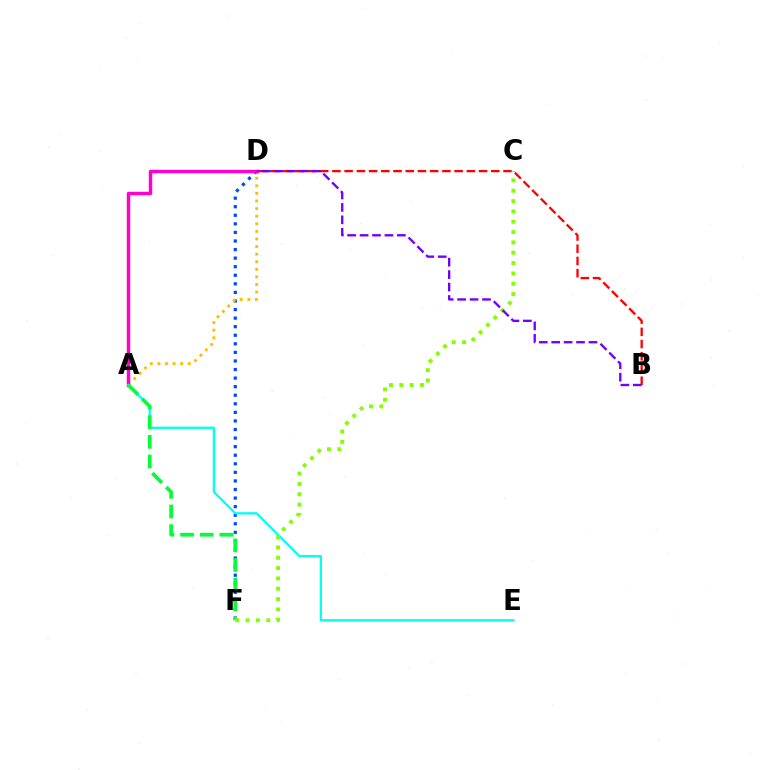{('B', 'D'): [{'color': '#ff0000', 'line_style': 'dashed', 'thickness': 1.66}, {'color': '#7200ff', 'line_style': 'dashed', 'thickness': 1.69}], ('D', 'F'): [{'color': '#004bff', 'line_style': 'dotted', 'thickness': 2.33}], ('A', 'D'): [{'color': '#ffbd00', 'line_style': 'dotted', 'thickness': 2.06}, {'color': '#ff00cf', 'line_style': 'solid', 'thickness': 2.47}], ('A', 'E'): [{'color': '#00fff6', 'line_style': 'solid', 'thickness': 1.65}], ('A', 'F'): [{'color': '#00ff39', 'line_style': 'dashed', 'thickness': 2.67}], ('C', 'F'): [{'color': '#84ff00', 'line_style': 'dotted', 'thickness': 2.81}]}